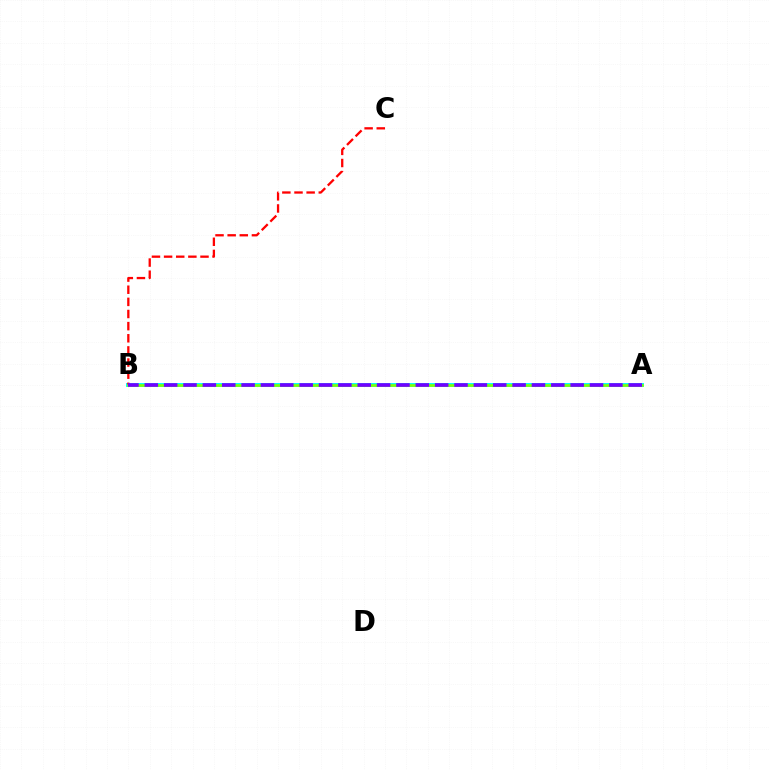{('A', 'B'): [{'color': '#00fff6', 'line_style': 'solid', 'thickness': 2.83}, {'color': '#84ff00', 'line_style': 'solid', 'thickness': 1.89}, {'color': '#7200ff', 'line_style': 'dashed', 'thickness': 2.63}], ('B', 'C'): [{'color': '#ff0000', 'line_style': 'dashed', 'thickness': 1.65}]}